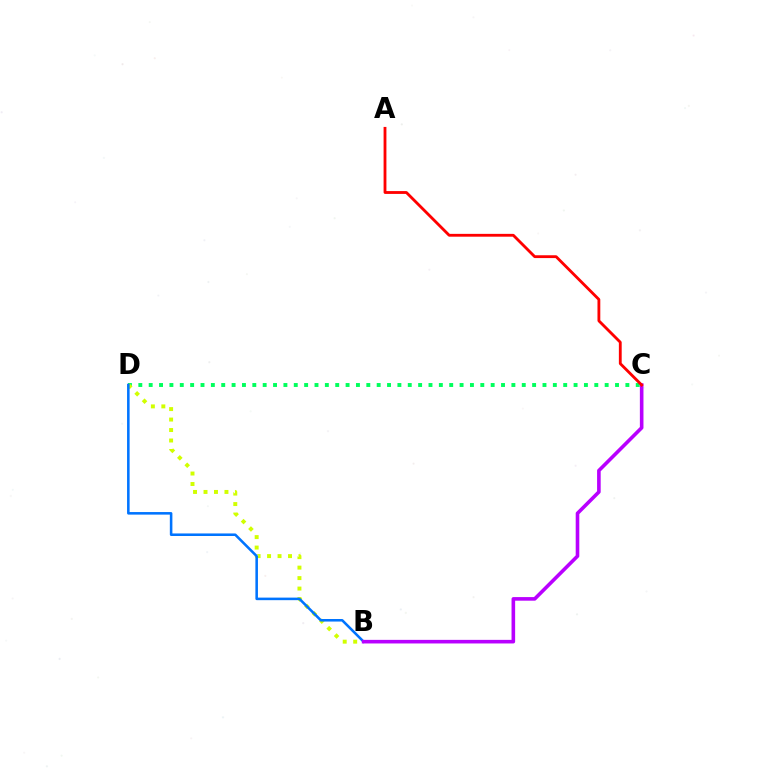{('C', 'D'): [{'color': '#00ff5c', 'line_style': 'dotted', 'thickness': 2.82}], ('B', 'D'): [{'color': '#d1ff00', 'line_style': 'dotted', 'thickness': 2.85}, {'color': '#0074ff', 'line_style': 'solid', 'thickness': 1.84}], ('B', 'C'): [{'color': '#b900ff', 'line_style': 'solid', 'thickness': 2.59}], ('A', 'C'): [{'color': '#ff0000', 'line_style': 'solid', 'thickness': 2.03}]}